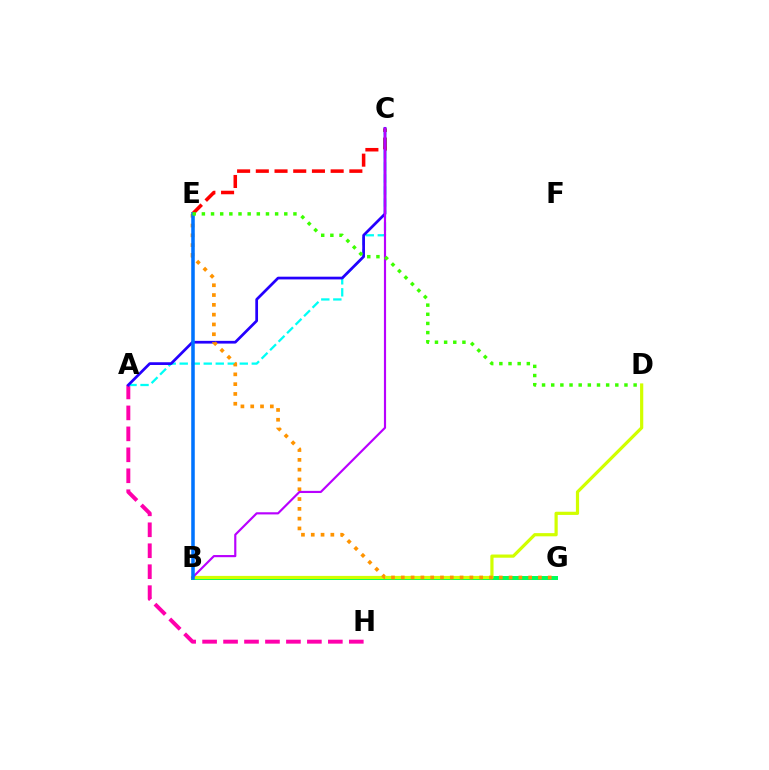{('B', 'G'): [{'color': '#00ff5c', 'line_style': 'solid', 'thickness': 2.87}], ('A', 'H'): [{'color': '#ff00ac', 'line_style': 'dashed', 'thickness': 2.85}], ('C', 'E'): [{'color': '#ff0000', 'line_style': 'dashed', 'thickness': 2.54}], ('A', 'C'): [{'color': '#00fff6', 'line_style': 'dashed', 'thickness': 1.63}, {'color': '#2500ff', 'line_style': 'solid', 'thickness': 1.96}], ('B', 'D'): [{'color': '#d1ff00', 'line_style': 'solid', 'thickness': 2.3}], ('E', 'G'): [{'color': '#ff9400', 'line_style': 'dotted', 'thickness': 2.66}], ('B', 'C'): [{'color': '#b900ff', 'line_style': 'solid', 'thickness': 1.56}], ('B', 'E'): [{'color': '#0074ff', 'line_style': 'solid', 'thickness': 2.55}], ('D', 'E'): [{'color': '#3dff00', 'line_style': 'dotted', 'thickness': 2.49}]}